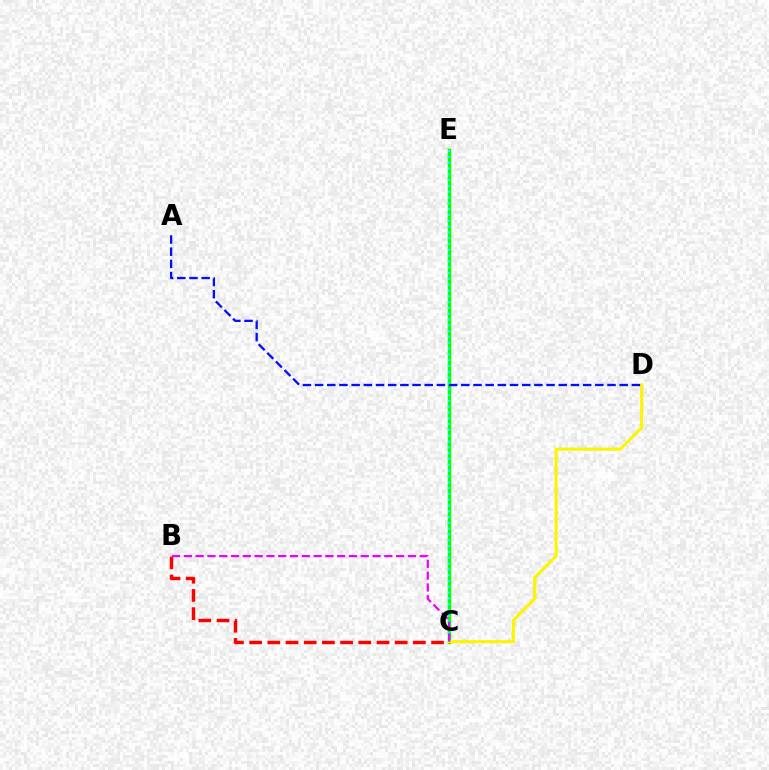{('C', 'E'): [{'color': '#08ff00', 'line_style': 'solid', 'thickness': 2.51}, {'color': '#00fff6', 'line_style': 'dotted', 'thickness': 1.58}], ('C', 'D'): [{'color': '#fcf500', 'line_style': 'solid', 'thickness': 2.22}], ('B', 'C'): [{'color': '#ff0000', 'line_style': 'dashed', 'thickness': 2.47}, {'color': '#ee00ff', 'line_style': 'dashed', 'thickness': 1.6}], ('A', 'D'): [{'color': '#0010ff', 'line_style': 'dashed', 'thickness': 1.66}]}